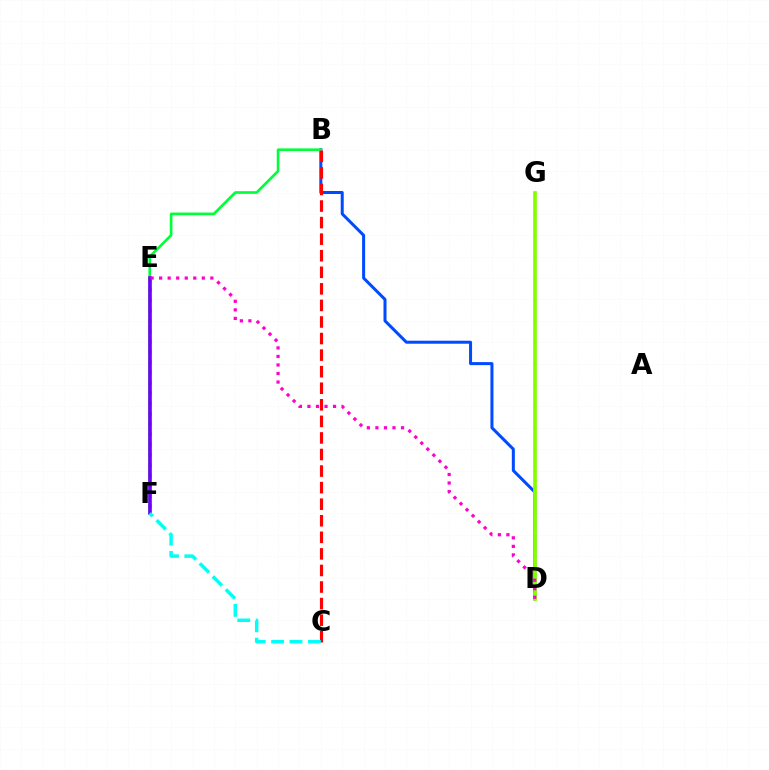{('B', 'D'): [{'color': '#004bff', 'line_style': 'solid', 'thickness': 2.17}], ('E', 'F'): [{'color': '#ffbd00', 'line_style': 'dotted', 'thickness': 2.79}, {'color': '#7200ff', 'line_style': 'solid', 'thickness': 2.61}], ('B', 'F'): [{'color': '#00ff39', 'line_style': 'solid', 'thickness': 1.91}], ('B', 'C'): [{'color': '#ff0000', 'line_style': 'dashed', 'thickness': 2.25}], ('D', 'G'): [{'color': '#84ff00', 'line_style': 'solid', 'thickness': 2.66}], ('D', 'E'): [{'color': '#ff00cf', 'line_style': 'dotted', 'thickness': 2.32}], ('C', 'F'): [{'color': '#00fff6', 'line_style': 'dashed', 'thickness': 2.5}]}